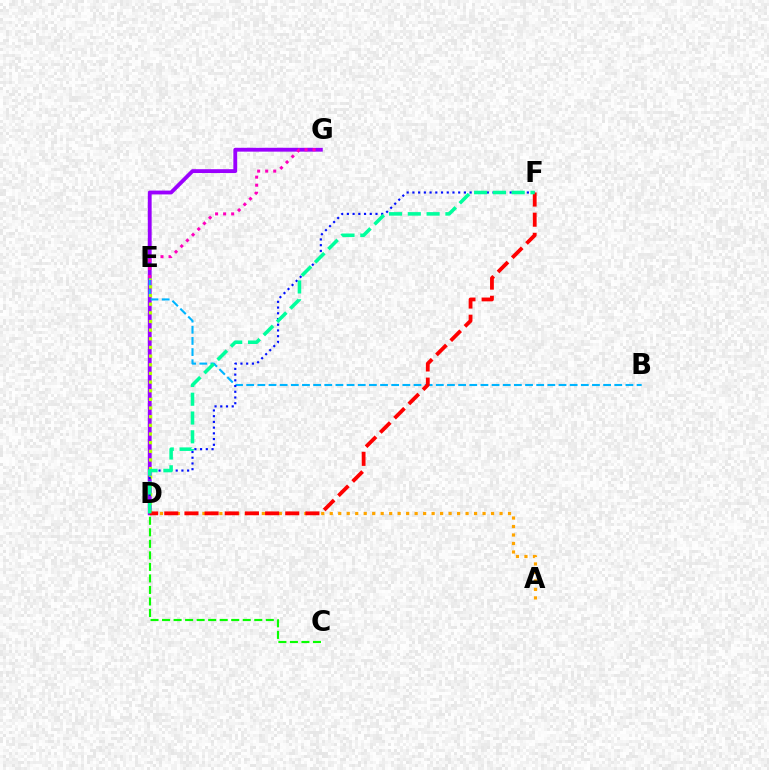{('D', 'G'): [{'color': '#9b00ff', 'line_style': 'solid', 'thickness': 2.77}], ('C', 'D'): [{'color': '#08ff00', 'line_style': 'dashed', 'thickness': 1.57}], ('B', 'E'): [{'color': '#00b5ff', 'line_style': 'dashed', 'thickness': 1.52}], ('D', 'E'): [{'color': '#b3ff00', 'line_style': 'dotted', 'thickness': 2.35}], ('A', 'D'): [{'color': '#ffa500', 'line_style': 'dotted', 'thickness': 2.31}], ('E', 'G'): [{'color': '#ff00bd', 'line_style': 'dotted', 'thickness': 2.18}], ('D', 'F'): [{'color': '#0010ff', 'line_style': 'dotted', 'thickness': 1.55}, {'color': '#ff0000', 'line_style': 'dashed', 'thickness': 2.74}, {'color': '#00ff9d', 'line_style': 'dashed', 'thickness': 2.55}]}